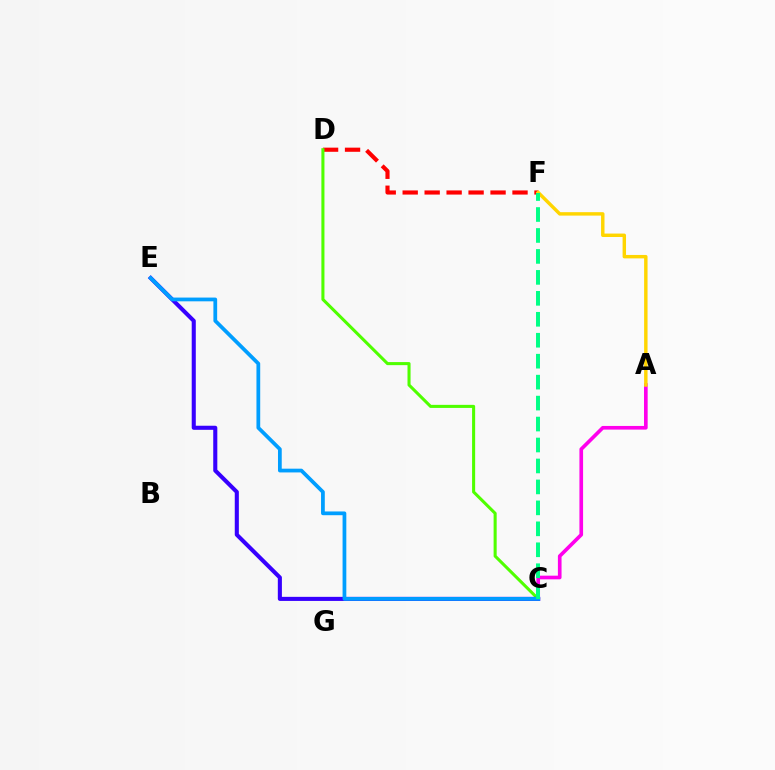{('D', 'F'): [{'color': '#ff0000', 'line_style': 'dashed', 'thickness': 2.98}], ('A', 'C'): [{'color': '#ff00ed', 'line_style': 'solid', 'thickness': 2.63}], ('C', 'D'): [{'color': '#4fff00', 'line_style': 'solid', 'thickness': 2.21}], ('C', 'E'): [{'color': '#3700ff', 'line_style': 'solid', 'thickness': 2.94}, {'color': '#009eff', 'line_style': 'solid', 'thickness': 2.7}], ('A', 'F'): [{'color': '#ffd500', 'line_style': 'solid', 'thickness': 2.47}], ('C', 'F'): [{'color': '#00ff86', 'line_style': 'dashed', 'thickness': 2.85}]}